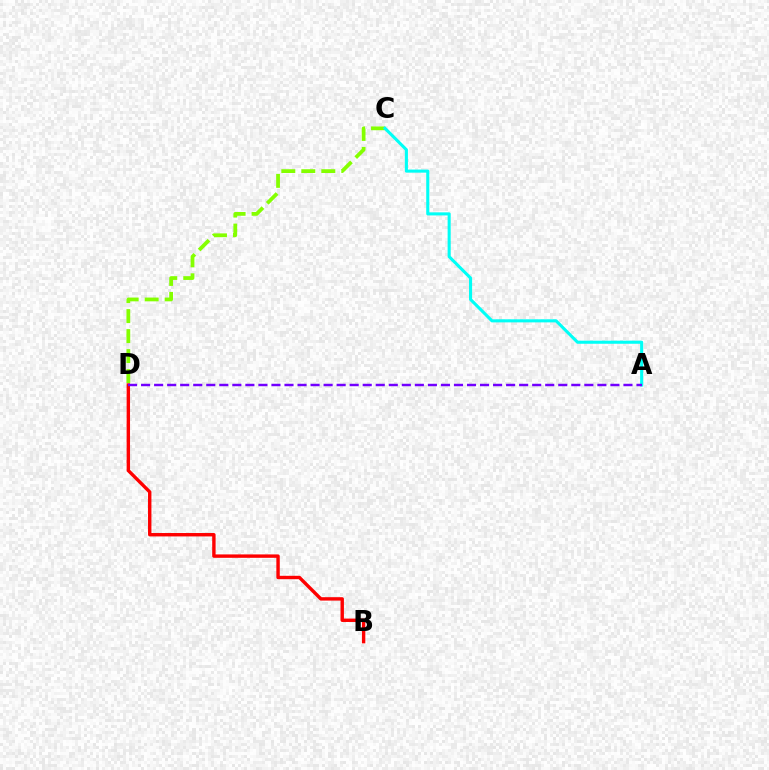{('C', 'D'): [{'color': '#84ff00', 'line_style': 'dashed', 'thickness': 2.72}], ('A', 'C'): [{'color': '#00fff6', 'line_style': 'solid', 'thickness': 2.22}], ('B', 'D'): [{'color': '#ff0000', 'line_style': 'solid', 'thickness': 2.45}], ('A', 'D'): [{'color': '#7200ff', 'line_style': 'dashed', 'thickness': 1.77}]}